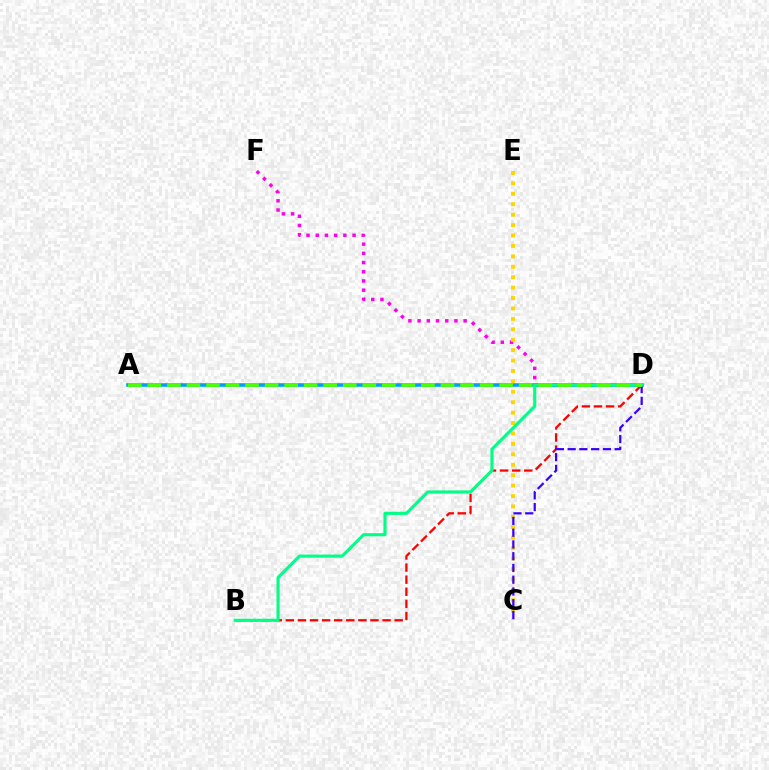{('D', 'F'): [{'color': '#ff00ed', 'line_style': 'dotted', 'thickness': 2.5}], ('C', 'E'): [{'color': '#ffd500', 'line_style': 'dotted', 'thickness': 2.83}], ('B', 'D'): [{'color': '#ff0000', 'line_style': 'dashed', 'thickness': 1.64}, {'color': '#00ff86', 'line_style': 'solid', 'thickness': 2.24}], ('A', 'D'): [{'color': '#009eff', 'line_style': 'solid', 'thickness': 2.58}, {'color': '#4fff00', 'line_style': 'dashed', 'thickness': 2.65}], ('C', 'D'): [{'color': '#3700ff', 'line_style': 'dashed', 'thickness': 1.6}]}